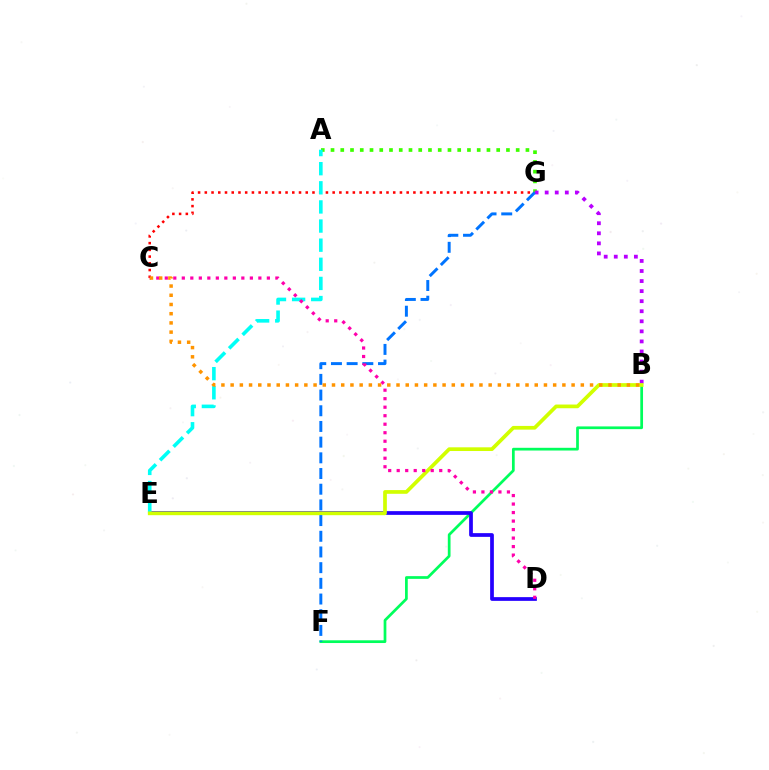{('B', 'F'): [{'color': '#00ff5c', 'line_style': 'solid', 'thickness': 1.96}], ('C', 'G'): [{'color': '#ff0000', 'line_style': 'dotted', 'thickness': 1.83}], ('A', 'G'): [{'color': '#3dff00', 'line_style': 'dotted', 'thickness': 2.65}], ('D', 'E'): [{'color': '#2500ff', 'line_style': 'solid', 'thickness': 2.69}], ('B', 'G'): [{'color': '#b900ff', 'line_style': 'dotted', 'thickness': 2.73}], ('A', 'E'): [{'color': '#00fff6', 'line_style': 'dashed', 'thickness': 2.6}], ('B', 'E'): [{'color': '#d1ff00', 'line_style': 'solid', 'thickness': 2.67}], ('F', 'G'): [{'color': '#0074ff', 'line_style': 'dashed', 'thickness': 2.13}], ('C', 'D'): [{'color': '#ff00ac', 'line_style': 'dotted', 'thickness': 2.31}], ('B', 'C'): [{'color': '#ff9400', 'line_style': 'dotted', 'thickness': 2.5}]}